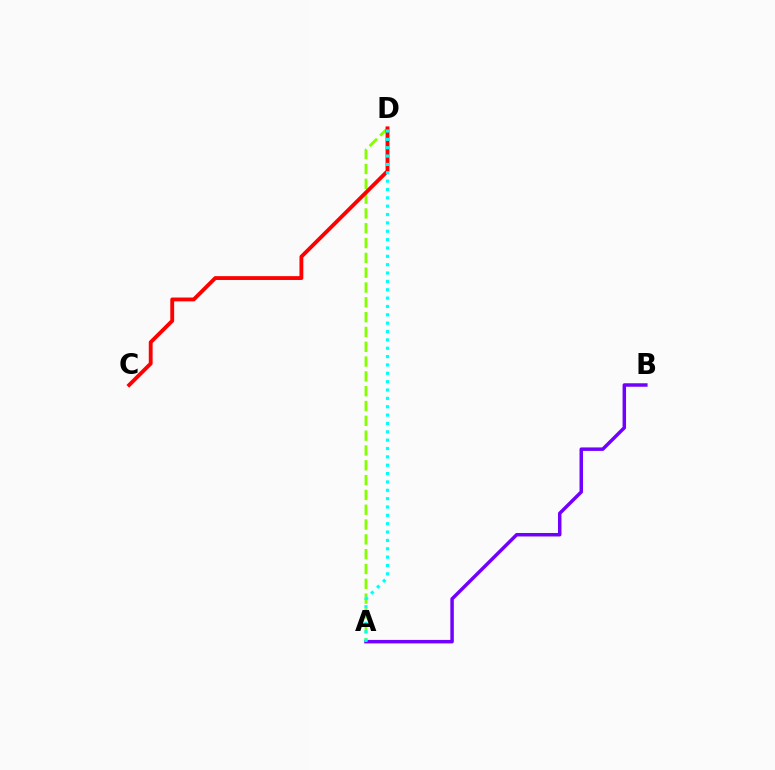{('A', 'B'): [{'color': '#7200ff', 'line_style': 'solid', 'thickness': 2.5}], ('A', 'D'): [{'color': '#84ff00', 'line_style': 'dashed', 'thickness': 2.01}, {'color': '#00fff6', 'line_style': 'dotted', 'thickness': 2.27}], ('C', 'D'): [{'color': '#ff0000', 'line_style': 'solid', 'thickness': 2.76}]}